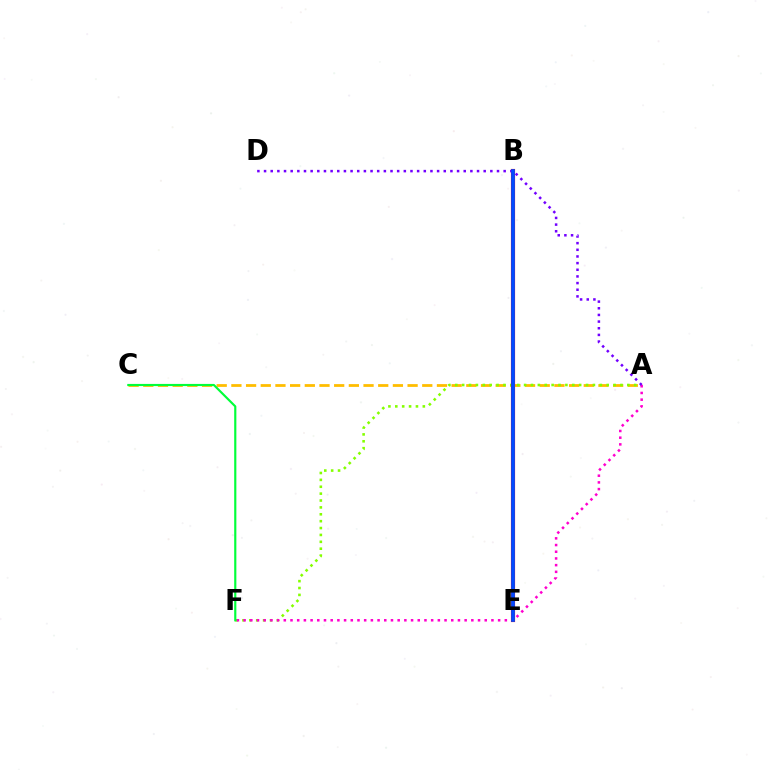{('A', 'C'): [{'color': '#ffbd00', 'line_style': 'dashed', 'thickness': 1.99}], ('A', 'F'): [{'color': '#84ff00', 'line_style': 'dotted', 'thickness': 1.87}, {'color': '#ff00cf', 'line_style': 'dotted', 'thickness': 1.82}], ('B', 'E'): [{'color': '#00fff6', 'line_style': 'dotted', 'thickness': 2.66}, {'color': '#ff0000', 'line_style': 'solid', 'thickness': 2.99}, {'color': '#004bff', 'line_style': 'solid', 'thickness': 2.68}], ('A', 'D'): [{'color': '#7200ff', 'line_style': 'dotted', 'thickness': 1.81}], ('C', 'F'): [{'color': '#00ff39', 'line_style': 'solid', 'thickness': 1.56}]}